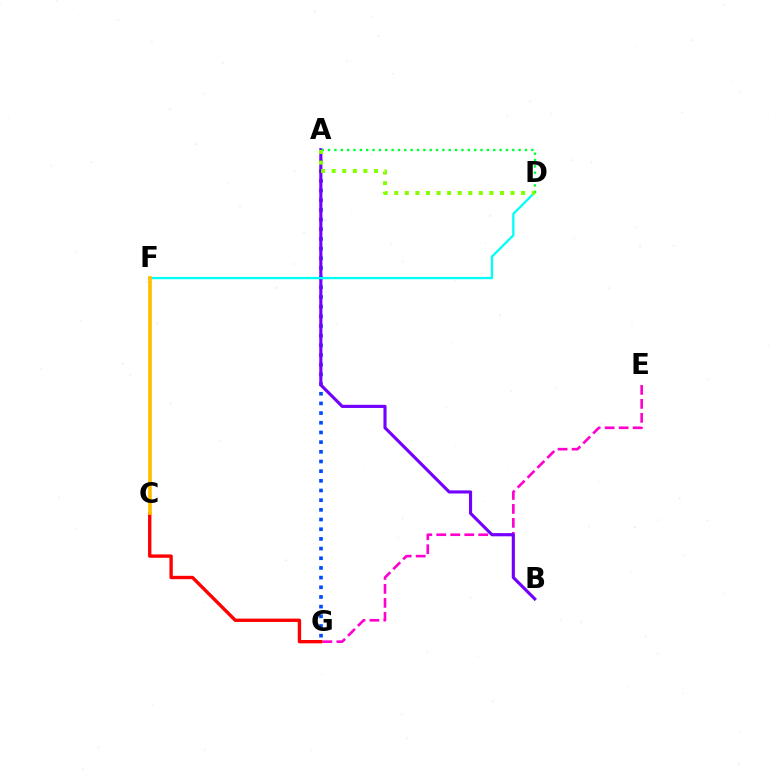{('E', 'G'): [{'color': '#ff00cf', 'line_style': 'dashed', 'thickness': 1.9}], ('A', 'G'): [{'color': '#004bff', 'line_style': 'dotted', 'thickness': 2.63}], ('A', 'B'): [{'color': '#7200ff', 'line_style': 'solid', 'thickness': 2.25}], ('D', 'F'): [{'color': '#00fff6', 'line_style': 'solid', 'thickness': 1.65}], ('A', 'D'): [{'color': '#00ff39', 'line_style': 'dotted', 'thickness': 1.73}, {'color': '#84ff00', 'line_style': 'dotted', 'thickness': 2.87}], ('C', 'G'): [{'color': '#ff0000', 'line_style': 'solid', 'thickness': 2.42}], ('C', 'F'): [{'color': '#ffbd00', 'line_style': 'solid', 'thickness': 2.65}]}